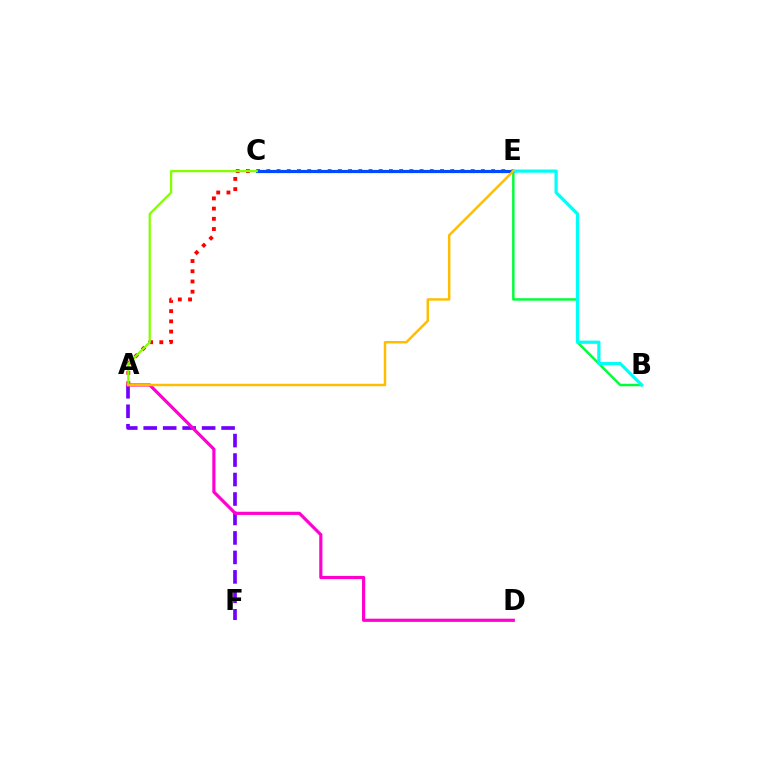{('A', 'E'): [{'color': '#ff0000', 'line_style': 'dotted', 'thickness': 2.78}, {'color': '#ffbd00', 'line_style': 'solid', 'thickness': 1.77}], ('B', 'E'): [{'color': '#00ff39', 'line_style': 'solid', 'thickness': 1.77}, {'color': '#00fff6', 'line_style': 'solid', 'thickness': 2.33}], ('A', 'F'): [{'color': '#7200ff', 'line_style': 'dashed', 'thickness': 2.65}], ('A', 'D'): [{'color': '#ff00cf', 'line_style': 'solid', 'thickness': 2.28}], ('C', 'E'): [{'color': '#004bff', 'line_style': 'solid', 'thickness': 2.28}], ('A', 'C'): [{'color': '#84ff00', 'line_style': 'solid', 'thickness': 1.63}]}